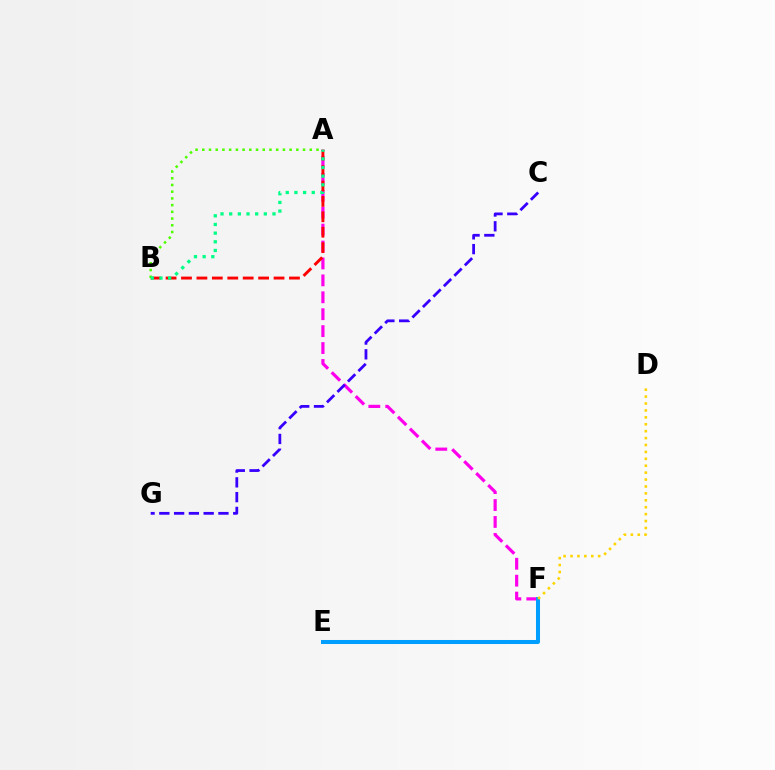{('A', 'F'): [{'color': '#ff00ed', 'line_style': 'dashed', 'thickness': 2.3}], ('A', 'B'): [{'color': '#ff0000', 'line_style': 'dashed', 'thickness': 2.1}, {'color': '#4fff00', 'line_style': 'dotted', 'thickness': 1.83}, {'color': '#00ff86', 'line_style': 'dotted', 'thickness': 2.35}], ('E', 'F'): [{'color': '#009eff', 'line_style': 'solid', 'thickness': 2.9}], ('D', 'F'): [{'color': '#ffd500', 'line_style': 'dotted', 'thickness': 1.88}], ('C', 'G'): [{'color': '#3700ff', 'line_style': 'dashed', 'thickness': 2.01}]}